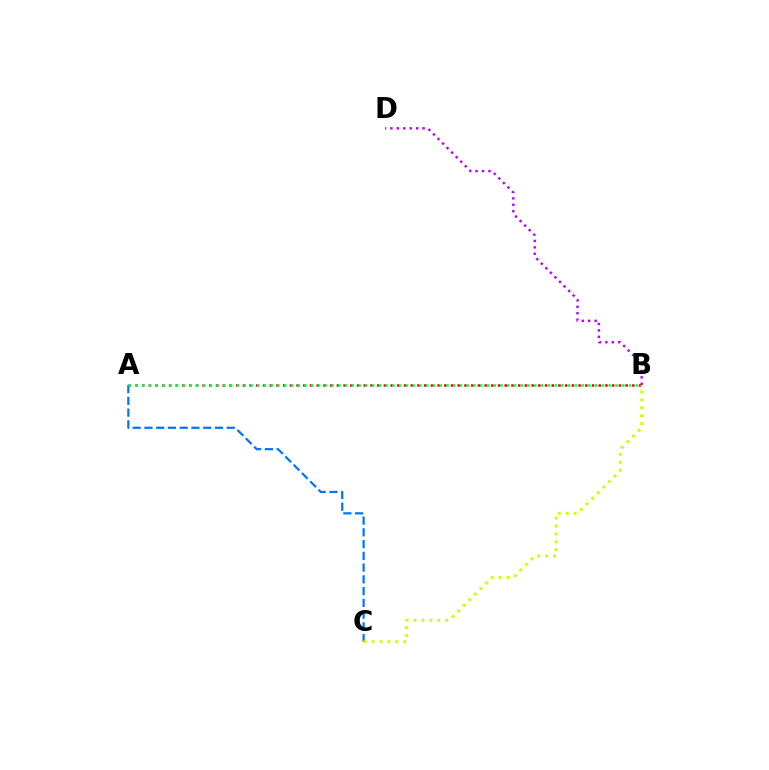{('B', 'D'): [{'color': '#b900ff', 'line_style': 'dotted', 'thickness': 1.75}], ('A', 'B'): [{'color': '#ff0000', 'line_style': 'dotted', 'thickness': 1.82}, {'color': '#00ff5c', 'line_style': 'dotted', 'thickness': 1.84}], ('A', 'C'): [{'color': '#0074ff', 'line_style': 'dashed', 'thickness': 1.6}], ('B', 'C'): [{'color': '#d1ff00', 'line_style': 'dotted', 'thickness': 2.15}]}